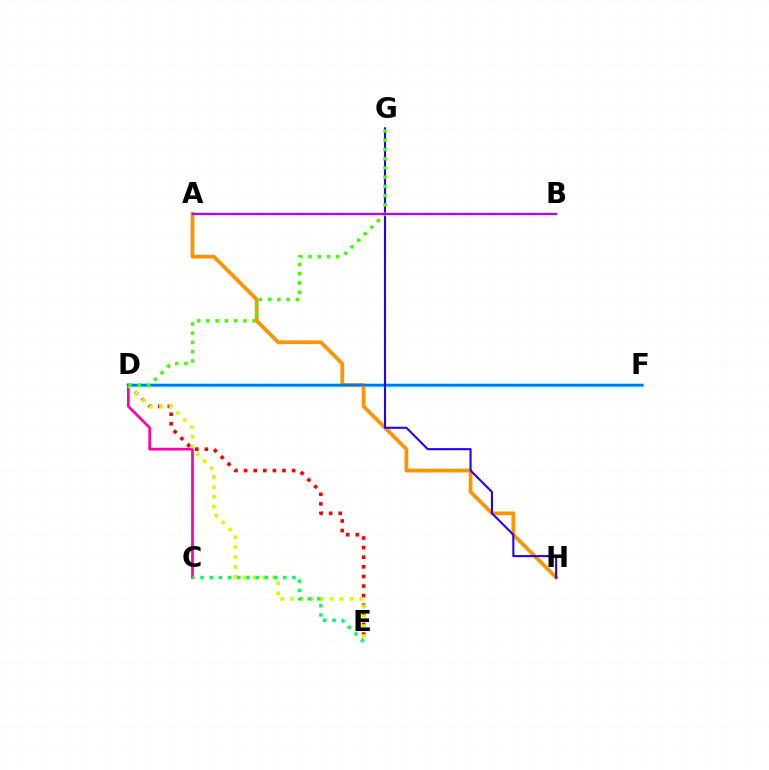{('D', 'F'): [{'color': '#00fff6', 'line_style': 'solid', 'thickness': 2.31}, {'color': '#0074ff', 'line_style': 'solid', 'thickness': 1.8}], ('A', 'H'): [{'color': '#ff9400', 'line_style': 'solid', 'thickness': 2.7}], ('D', 'E'): [{'color': '#ff0000', 'line_style': 'dotted', 'thickness': 2.61}, {'color': '#d1ff00', 'line_style': 'dotted', 'thickness': 2.68}], ('C', 'D'): [{'color': '#ff00ac', 'line_style': 'solid', 'thickness': 1.96}], ('G', 'H'): [{'color': '#2500ff', 'line_style': 'solid', 'thickness': 1.5}], ('C', 'E'): [{'color': '#00ff5c', 'line_style': 'dotted', 'thickness': 2.5}], ('D', 'G'): [{'color': '#3dff00', 'line_style': 'dotted', 'thickness': 2.51}], ('A', 'B'): [{'color': '#b900ff', 'line_style': 'solid', 'thickness': 1.66}]}